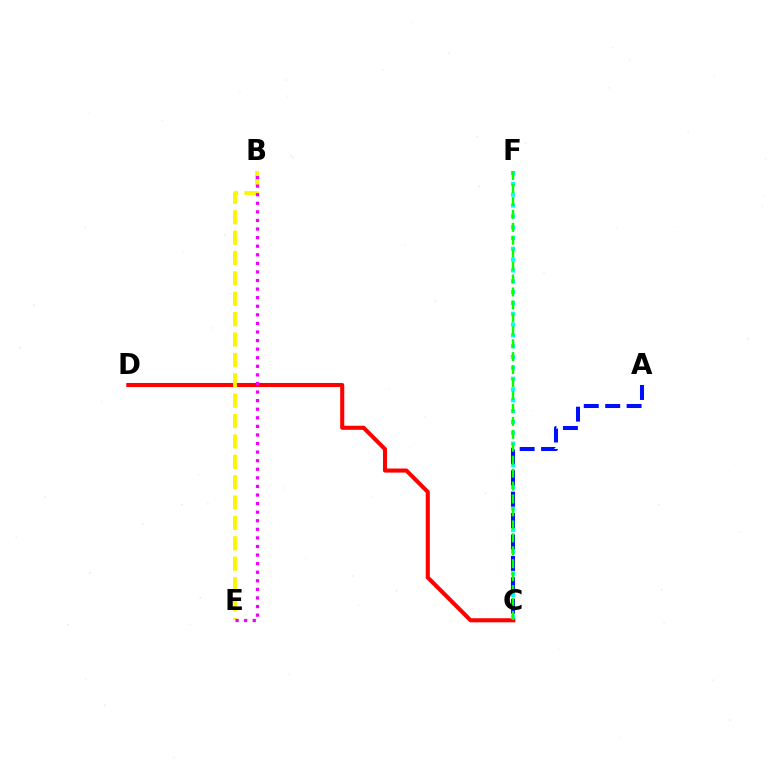{('C', 'D'): [{'color': '#ff0000', 'line_style': 'solid', 'thickness': 2.93}], ('C', 'F'): [{'color': '#00fff6', 'line_style': 'dotted', 'thickness': 2.94}, {'color': '#08ff00', 'line_style': 'dashed', 'thickness': 1.76}], ('A', 'C'): [{'color': '#0010ff', 'line_style': 'dashed', 'thickness': 2.91}], ('B', 'E'): [{'color': '#fcf500', 'line_style': 'dashed', 'thickness': 2.77}, {'color': '#ee00ff', 'line_style': 'dotted', 'thickness': 2.33}]}